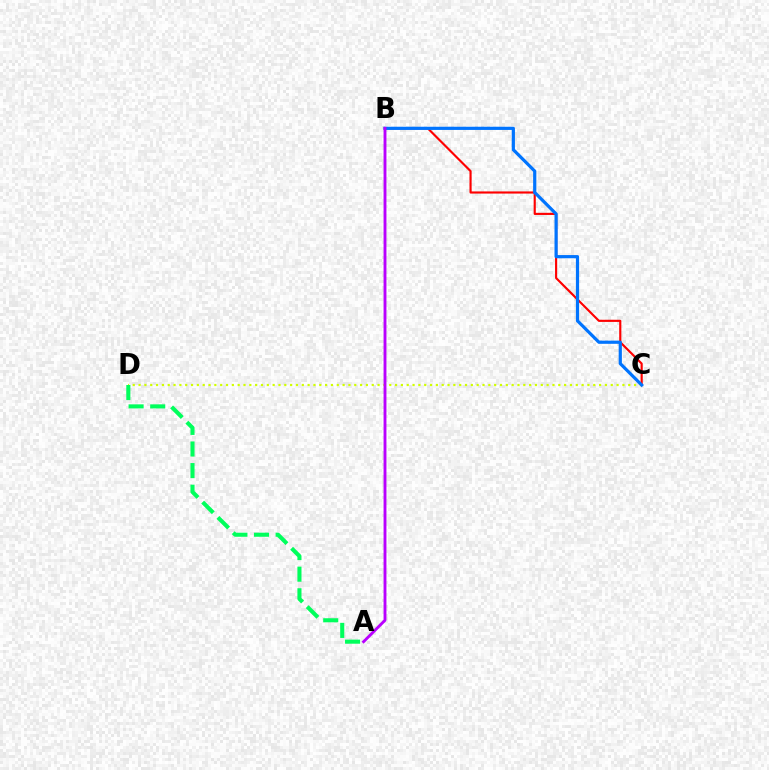{('C', 'D'): [{'color': '#d1ff00', 'line_style': 'dotted', 'thickness': 1.58}], ('B', 'C'): [{'color': '#ff0000', 'line_style': 'solid', 'thickness': 1.54}, {'color': '#0074ff', 'line_style': 'solid', 'thickness': 2.3}], ('A', 'D'): [{'color': '#00ff5c', 'line_style': 'dashed', 'thickness': 2.94}], ('A', 'B'): [{'color': '#b900ff', 'line_style': 'solid', 'thickness': 2.07}]}